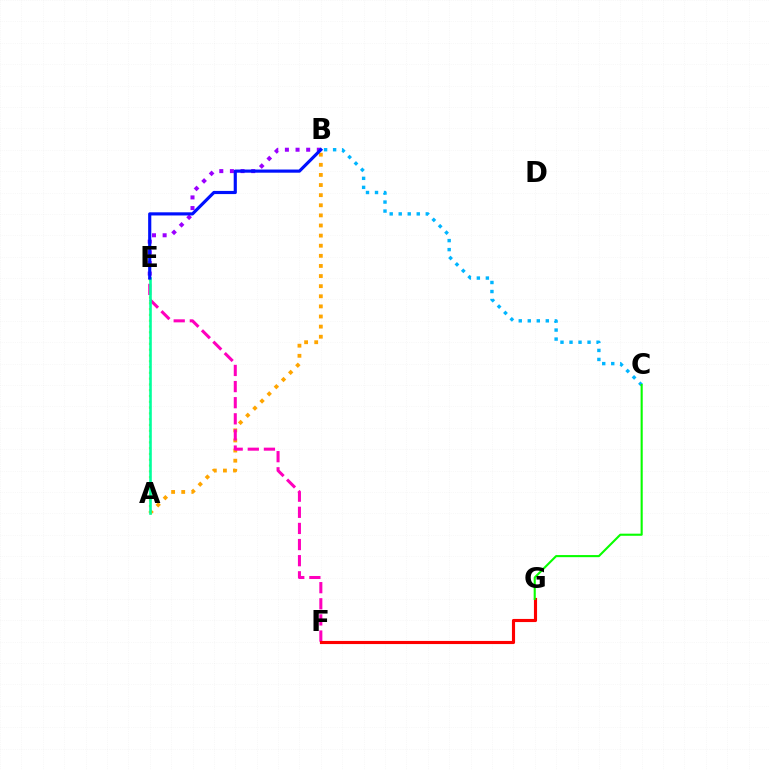{('B', 'E'): [{'color': '#9b00ff', 'line_style': 'dotted', 'thickness': 2.89}, {'color': '#0010ff', 'line_style': 'solid', 'thickness': 2.27}], ('A', 'E'): [{'color': '#b3ff00', 'line_style': 'dotted', 'thickness': 1.57}, {'color': '#00ff9d', 'line_style': 'solid', 'thickness': 1.88}], ('A', 'B'): [{'color': '#ffa500', 'line_style': 'dotted', 'thickness': 2.75}], ('E', 'F'): [{'color': '#ff00bd', 'line_style': 'dashed', 'thickness': 2.19}], ('F', 'G'): [{'color': '#ff0000', 'line_style': 'solid', 'thickness': 2.25}], ('B', 'C'): [{'color': '#00b5ff', 'line_style': 'dotted', 'thickness': 2.45}], ('C', 'G'): [{'color': '#08ff00', 'line_style': 'solid', 'thickness': 1.52}]}